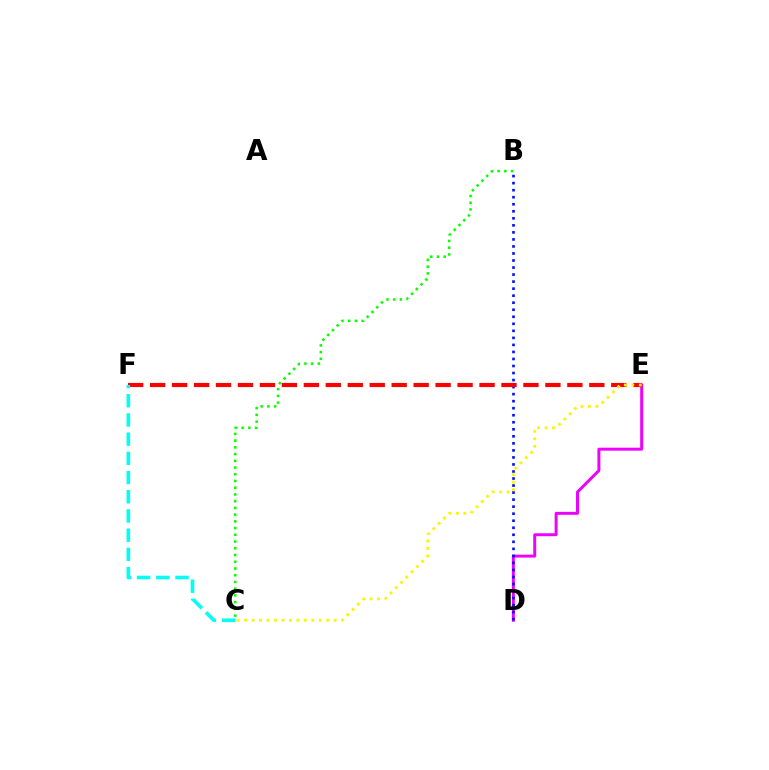{('D', 'E'): [{'color': '#ee00ff', 'line_style': 'solid', 'thickness': 2.12}], ('B', 'D'): [{'color': '#0010ff', 'line_style': 'dotted', 'thickness': 1.91}], ('B', 'C'): [{'color': '#08ff00', 'line_style': 'dotted', 'thickness': 1.83}], ('E', 'F'): [{'color': '#ff0000', 'line_style': 'dashed', 'thickness': 2.98}], ('C', 'E'): [{'color': '#fcf500', 'line_style': 'dotted', 'thickness': 2.03}], ('C', 'F'): [{'color': '#00fff6', 'line_style': 'dashed', 'thickness': 2.61}]}